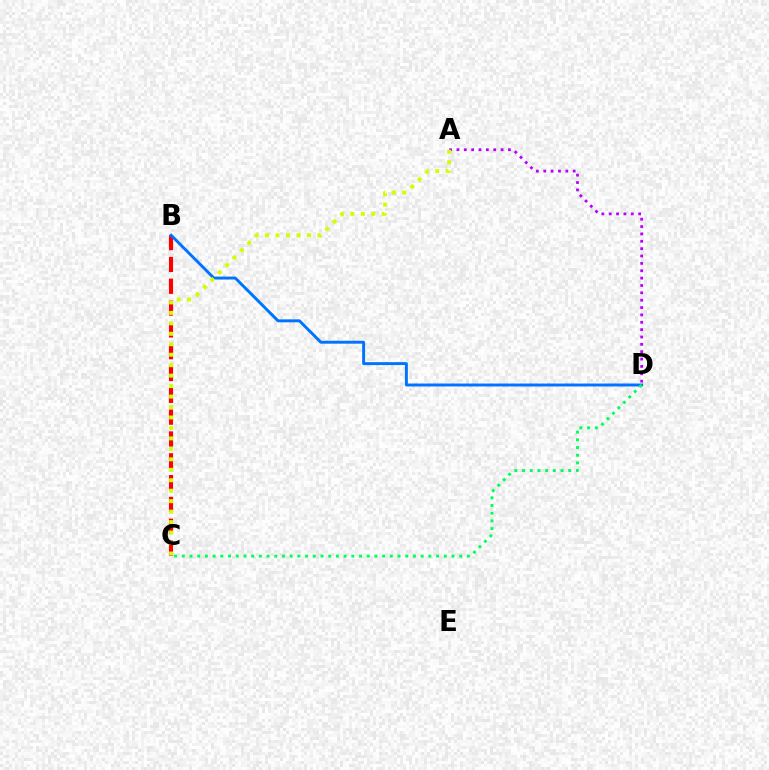{('B', 'C'): [{'color': '#ff0000', 'line_style': 'dashed', 'thickness': 2.96}], ('B', 'D'): [{'color': '#0074ff', 'line_style': 'solid', 'thickness': 2.12}], ('C', 'D'): [{'color': '#00ff5c', 'line_style': 'dotted', 'thickness': 2.09}], ('A', 'D'): [{'color': '#b900ff', 'line_style': 'dotted', 'thickness': 2.0}], ('A', 'C'): [{'color': '#d1ff00', 'line_style': 'dotted', 'thickness': 2.84}]}